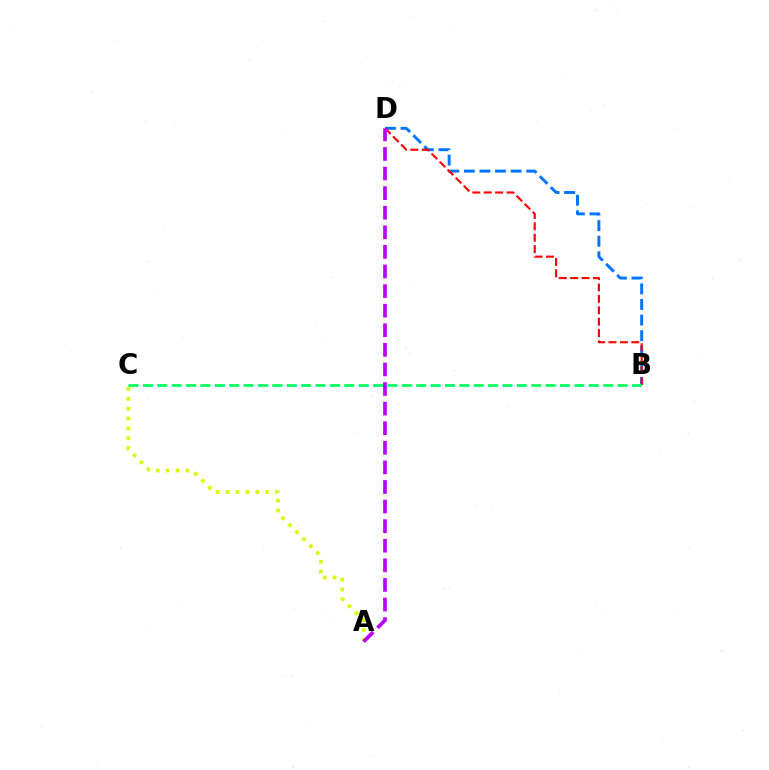{('B', 'D'): [{'color': '#0074ff', 'line_style': 'dashed', 'thickness': 2.12}, {'color': '#ff0000', 'line_style': 'dashed', 'thickness': 1.55}], ('B', 'C'): [{'color': '#00ff5c', 'line_style': 'dashed', 'thickness': 1.95}], ('A', 'C'): [{'color': '#d1ff00', 'line_style': 'dotted', 'thickness': 2.68}], ('A', 'D'): [{'color': '#b900ff', 'line_style': 'dashed', 'thickness': 2.66}]}